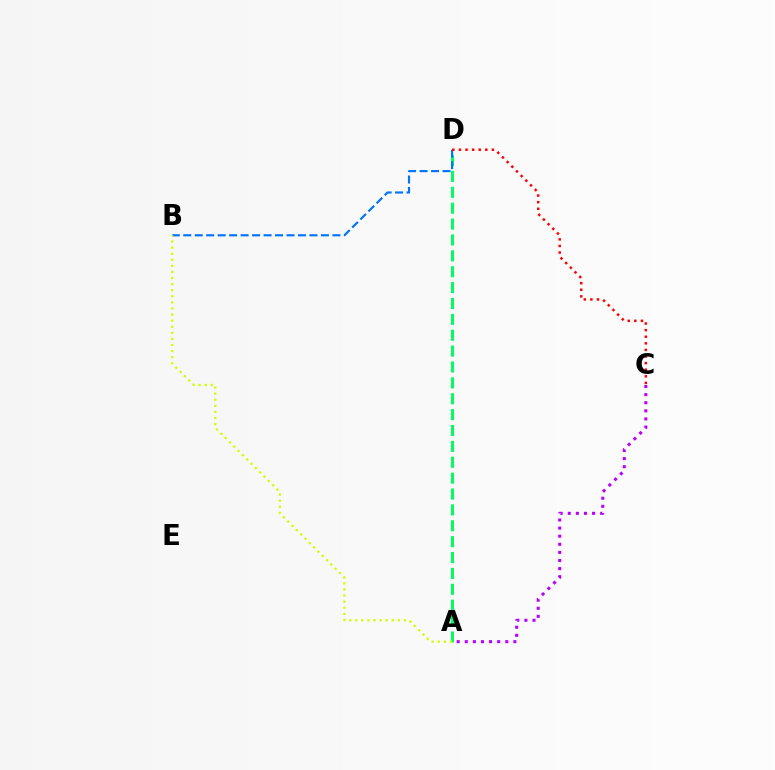{('A', 'D'): [{'color': '#00ff5c', 'line_style': 'dashed', 'thickness': 2.16}], ('B', 'D'): [{'color': '#0074ff', 'line_style': 'dashed', 'thickness': 1.56}], ('A', 'C'): [{'color': '#b900ff', 'line_style': 'dotted', 'thickness': 2.2}], ('C', 'D'): [{'color': '#ff0000', 'line_style': 'dotted', 'thickness': 1.79}], ('A', 'B'): [{'color': '#d1ff00', 'line_style': 'dotted', 'thickness': 1.65}]}